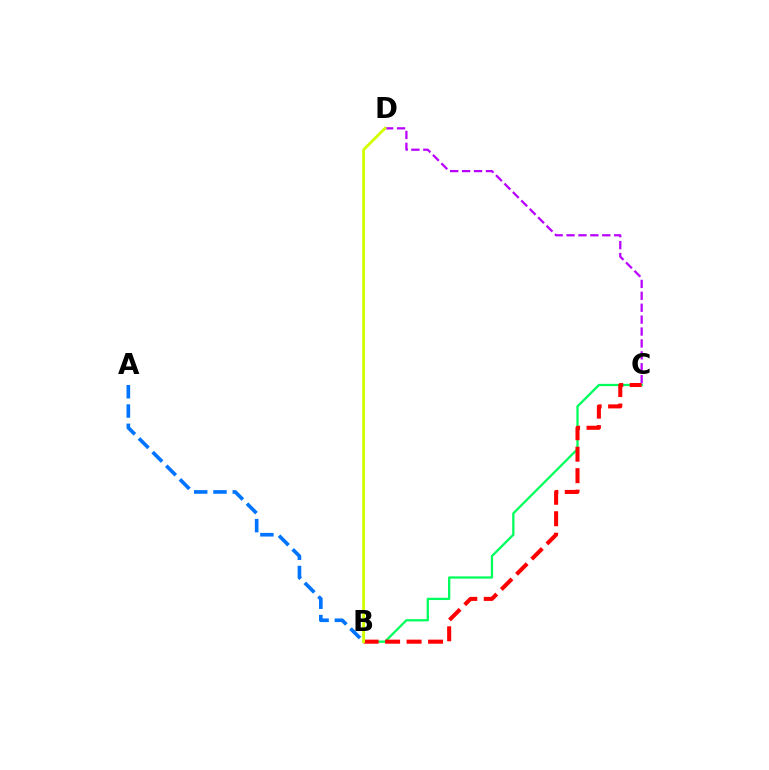{('C', 'D'): [{'color': '#b900ff', 'line_style': 'dashed', 'thickness': 1.62}], ('B', 'C'): [{'color': '#00ff5c', 'line_style': 'solid', 'thickness': 1.65}, {'color': '#ff0000', 'line_style': 'dashed', 'thickness': 2.92}], ('B', 'D'): [{'color': '#d1ff00', 'line_style': 'solid', 'thickness': 2.03}], ('A', 'B'): [{'color': '#0074ff', 'line_style': 'dashed', 'thickness': 2.62}]}